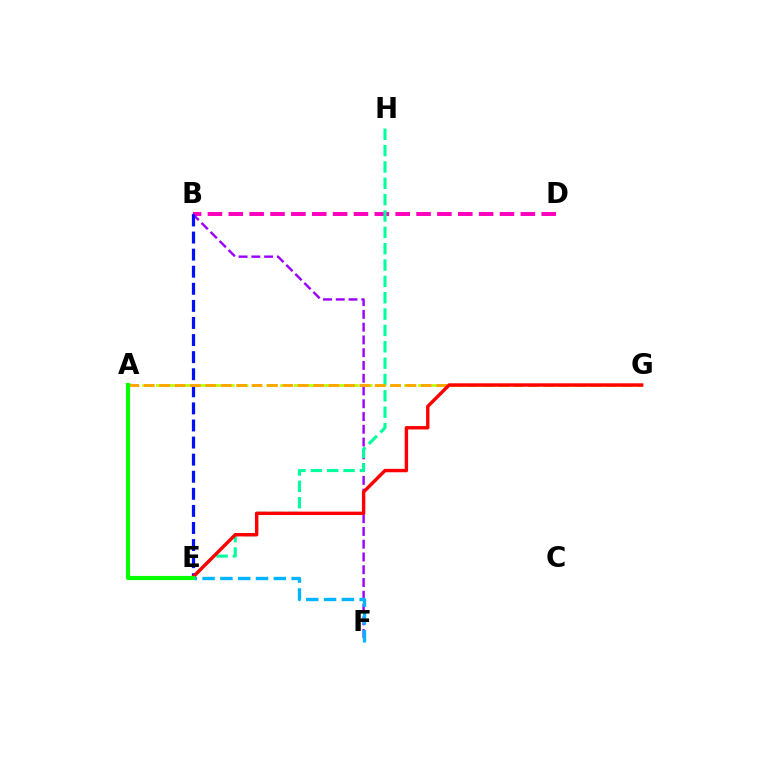{('A', 'G'): [{'color': '#b3ff00', 'line_style': 'dashed', 'thickness': 1.87}, {'color': '#ffa500', 'line_style': 'dashed', 'thickness': 2.09}], ('B', 'D'): [{'color': '#ff00bd', 'line_style': 'dashed', 'thickness': 2.83}], ('B', 'F'): [{'color': '#9b00ff', 'line_style': 'dashed', 'thickness': 1.73}], ('E', 'H'): [{'color': '#00ff9d', 'line_style': 'dashed', 'thickness': 2.22}], ('B', 'E'): [{'color': '#0010ff', 'line_style': 'dashed', 'thickness': 2.32}], ('E', 'G'): [{'color': '#ff0000', 'line_style': 'solid', 'thickness': 2.45}], ('E', 'F'): [{'color': '#00b5ff', 'line_style': 'dashed', 'thickness': 2.42}], ('A', 'E'): [{'color': '#08ff00', 'line_style': 'solid', 'thickness': 2.97}]}